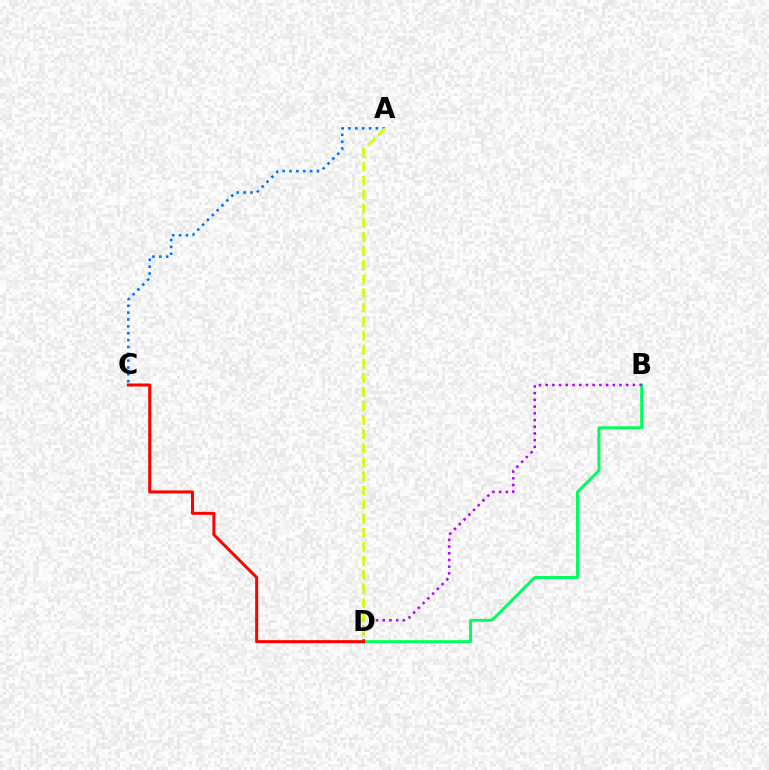{('B', 'D'): [{'color': '#00ff5c', 'line_style': 'solid', 'thickness': 2.13}, {'color': '#b900ff', 'line_style': 'dotted', 'thickness': 1.82}], ('A', 'C'): [{'color': '#0074ff', 'line_style': 'dotted', 'thickness': 1.86}], ('A', 'D'): [{'color': '#d1ff00', 'line_style': 'dashed', 'thickness': 1.91}], ('C', 'D'): [{'color': '#ff0000', 'line_style': 'solid', 'thickness': 2.17}]}